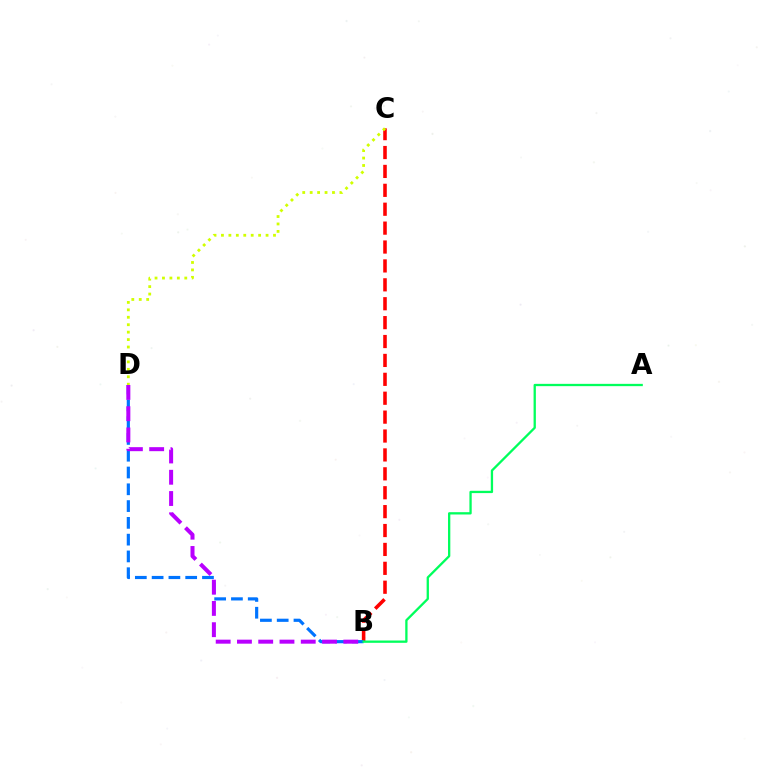{('B', 'C'): [{'color': '#ff0000', 'line_style': 'dashed', 'thickness': 2.57}], ('B', 'D'): [{'color': '#0074ff', 'line_style': 'dashed', 'thickness': 2.28}, {'color': '#b900ff', 'line_style': 'dashed', 'thickness': 2.89}], ('A', 'B'): [{'color': '#00ff5c', 'line_style': 'solid', 'thickness': 1.66}], ('C', 'D'): [{'color': '#d1ff00', 'line_style': 'dotted', 'thickness': 2.02}]}